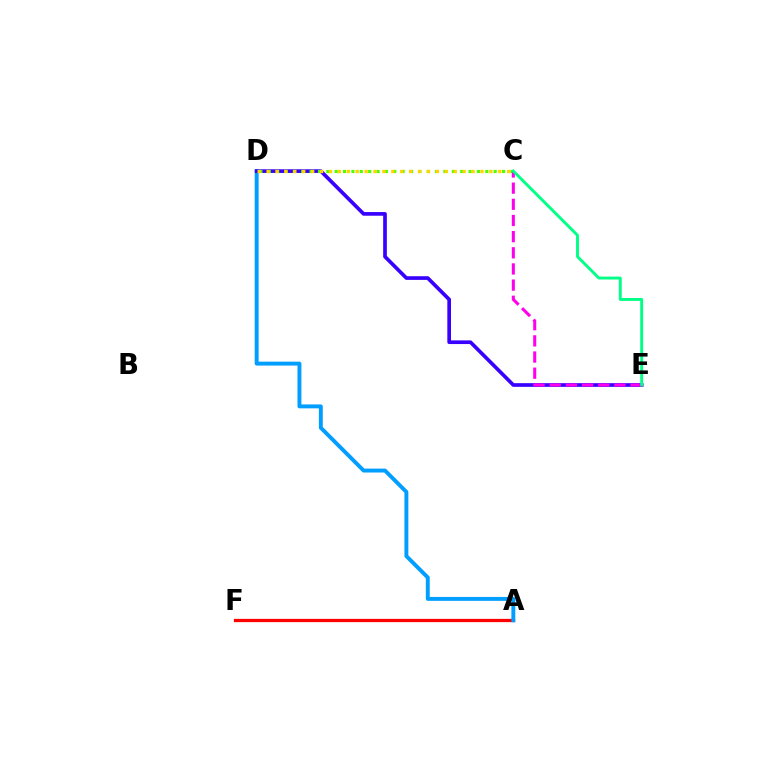{('A', 'F'): [{'color': '#ff0000', 'line_style': 'solid', 'thickness': 2.35}], ('A', 'D'): [{'color': '#009eff', 'line_style': 'solid', 'thickness': 2.82}], ('D', 'E'): [{'color': '#3700ff', 'line_style': 'solid', 'thickness': 2.64}], ('C', 'D'): [{'color': '#4fff00', 'line_style': 'dotted', 'thickness': 2.27}, {'color': '#ffd500', 'line_style': 'dotted', 'thickness': 2.42}], ('C', 'E'): [{'color': '#ff00ed', 'line_style': 'dashed', 'thickness': 2.2}, {'color': '#00ff86', 'line_style': 'solid', 'thickness': 2.09}]}